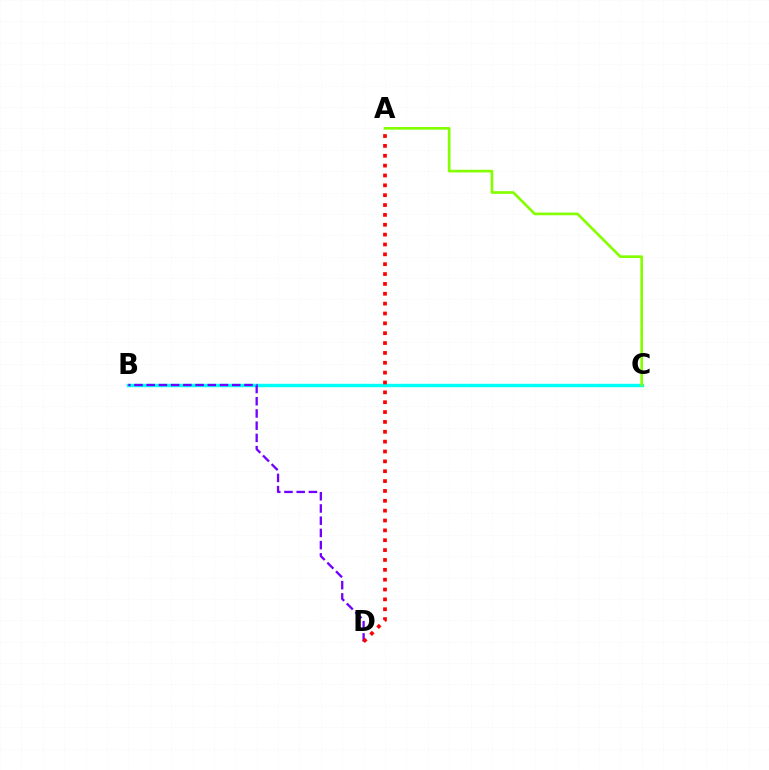{('B', 'C'): [{'color': '#00fff6', 'line_style': 'solid', 'thickness': 2.46}], ('B', 'D'): [{'color': '#7200ff', 'line_style': 'dashed', 'thickness': 1.66}], ('A', 'D'): [{'color': '#ff0000', 'line_style': 'dotted', 'thickness': 2.68}], ('A', 'C'): [{'color': '#84ff00', 'line_style': 'solid', 'thickness': 1.93}]}